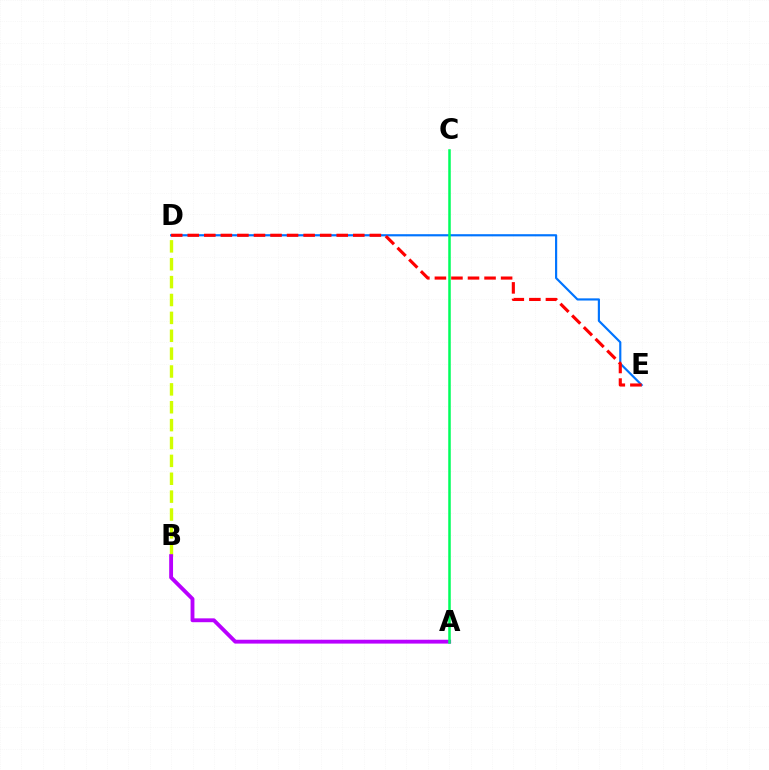{('D', 'E'): [{'color': '#0074ff', 'line_style': 'solid', 'thickness': 1.56}, {'color': '#ff0000', 'line_style': 'dashed', 'thickness': 2.25}], ('B', 'D'): [{'color': '#d1ff00', 'line_style': 'dashed', 'thickness': 2.43}], ('A', 'B'): [{'color': '#b900ff', 'line_style': 'solid', 'thickness': 2.77}], ('A', 'C'): [{'color': '#00ff5c', 'line_style': 'solid', 'thickness': 1.82}]}